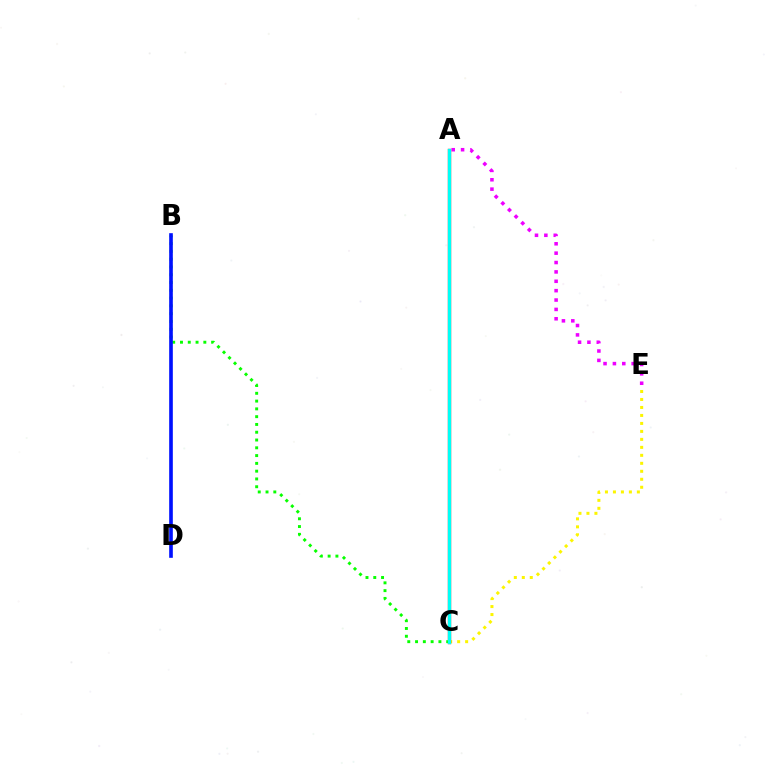{('C', 'E'): [{'color': '#fcf500', 'line_style': 'dotted', 'thickness': 2.17}], ('A', 'E'): [{'color': '#ee00ff', 'line_style': 'dotted', 'thickness': 2.55}], ('A', 'C'): [{'color': '#ff0000', 'line_style': 'solid', 'thickness': 2.39}, {'color': '#00fff6', 'line_style': 'solid', 'thickness': 2.39}], ('B', 'C'): [{'color': '#08ff00', 'line_style': 'dotted', 'thickness': 2.12}], ('B', 'D'): [{'color': '#0010ff', 'line_style': 'solid', 'thickness': 2.62}]}